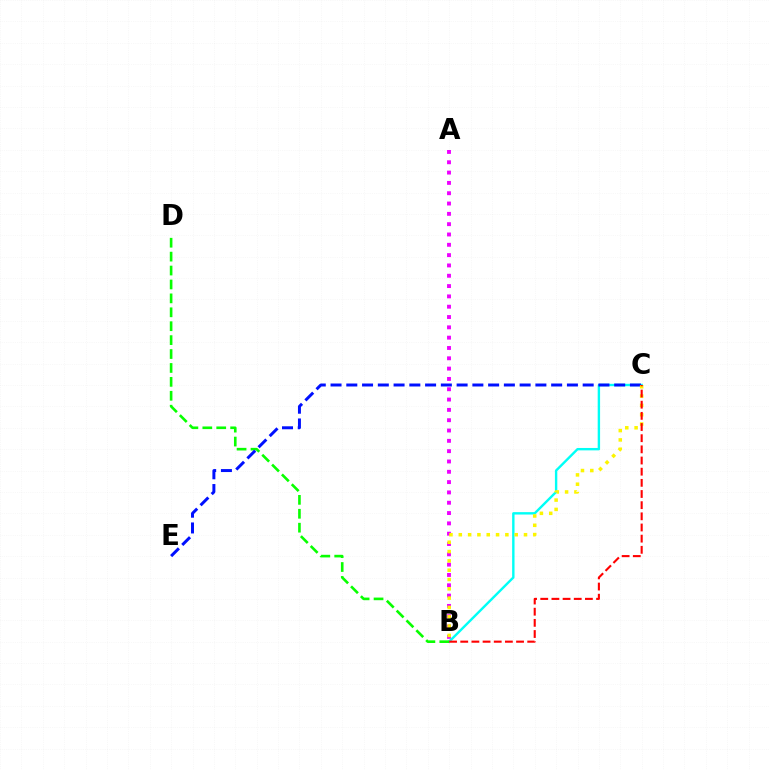{('A', 'B'): [{'color': '#ee00ff', 'line_style': 'dotted', 'thickness': 2.8}], ('B', 'C'): [{'color': '#00fff6', 'line_style': 'solid', 'thickness': 1.72}, {'color': '#fcf500', 'line_style': 'dotted', 'thickness': 2.53}, {'color': '#ff0000', 'line_style': 'dashed', 'thickness': 1.52}], ('B', 'D'): [{'color': '#08ff00', 'line_style': 'dashed', 'thickness': 1.89}], ('C', 'E'): [{'color': '#0010ff', 'line_style': 'dashed', 'thickness': 2.14}]}